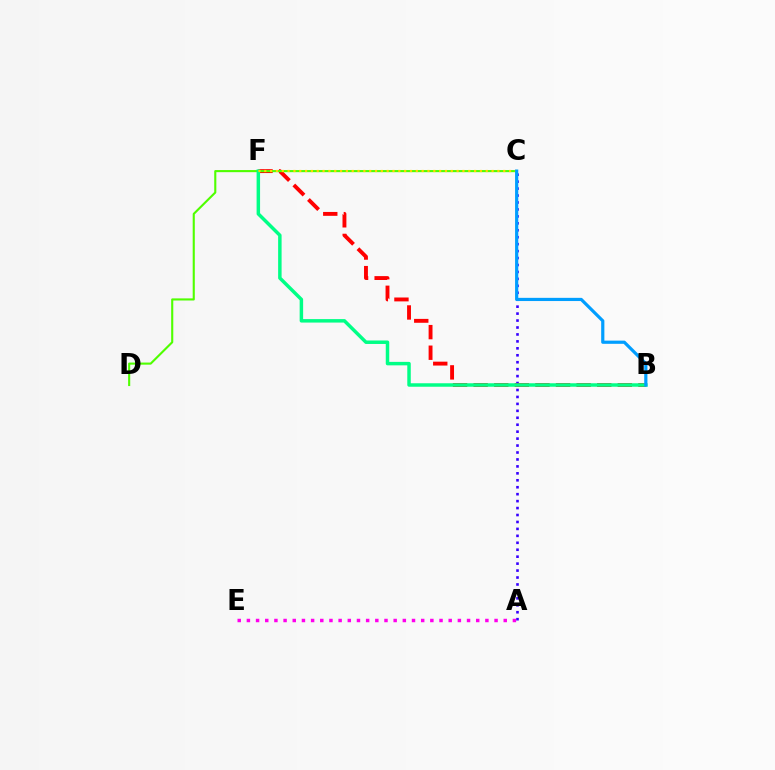{('A', 'E'): [{'color': '#ff00ed', 'line_style': 'dotted', 'thickness': 2.49}], ('A', 'C'): [{'color': '#3700ff', 'line_style': 'dotted', 'thickness': 1.89}], ('B', 'F'): [{'color': '#ff0000', 'line_style': 'dashed', 'thickness': 2.8}, {'color': '#00ff86', 'line_style': 'solid', 'thickness': 2.5}], ('C', 'D'): [{'color': '#4fff00', 'line_style': 'solid', 'thickness': 1.52}], ('C', 'F'): [{'color': '#ffd500', 'line_style': 'dotted', 'thickness': 1.58}], ('B', 'C'): [{'color': '#009eff', 'line_style': 'solid', 'thickness': 2.3}]}